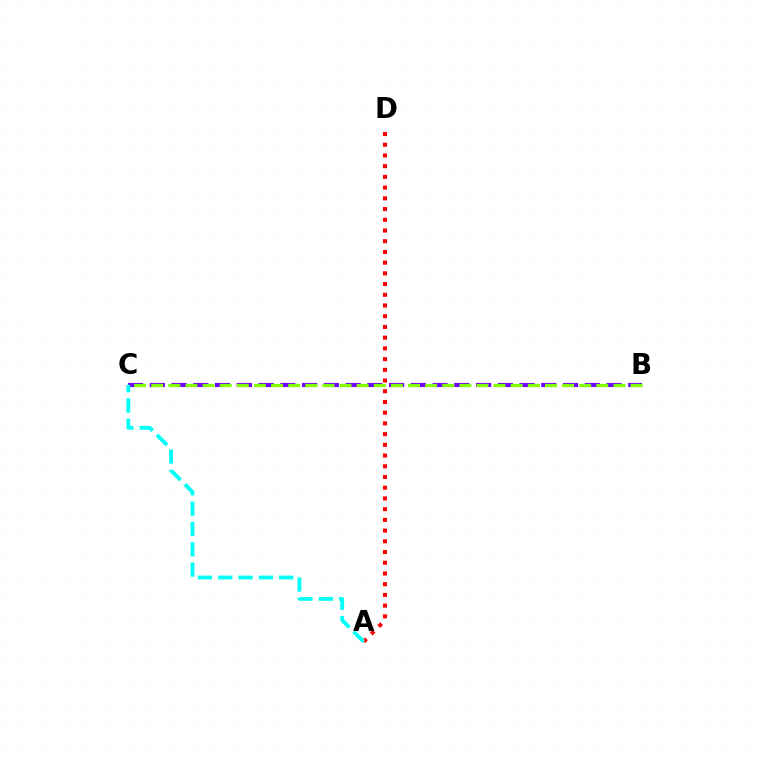{('B', 'C'): [{'color': '#7200ff', 'line_style': 'dashed', 'thickness': 2.95}, {'color': '#84ff00', 'line_style': 'dashed', 'thickness': 2.33}], ('A', 'D'): [{'color': '#ff0000', 'line_style': 'dotted', 'thickness': 2.91}], ('A', 'C'): [{'color': '#00fff6', 'line_style': 'dashed', 'thickness': 2.76}]}